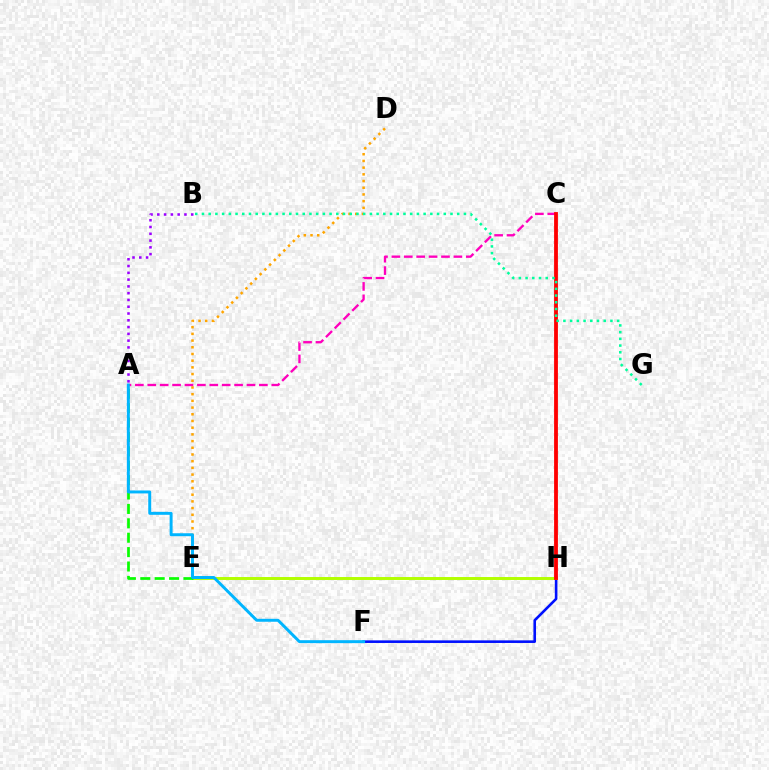{('F', 'H'): [{'color': '#0010ff', 'line_style': 'solid', 'thickness': 1.88}], ('E', 'H'): [{'color': '#b3ff00', 'line_style': 'solid', 'thickness': 2.12}], ('D', 'E'): [{'color': '#ffa500', 'line_style': 'dotted', 'thickness': 1.82}], ('A', 'C'): [{'color': '#ff00bd', 'line_style': 'dashed', 'thickness': 1.68}], ('C', 'H'): [{'color': '#ff0000', 'line_style': 'solid', 'thickness': 2.74}], ('A', 'B'): [{'color': '#9b00ff', 'line_style': 'dotted', 'thickness': 1.84}], ('A', 'E'): [{'color': '#08ff00', 'line_style': 'dashed', 'thickness': 1.96}], ('A', 'F'): [{'color': '#00b5ff', 'line_style': 'solid', 'thickness': 2.13}], ('B', 'G'): [{'color': '#00ff9d', 'line_style': 'dotted', 'thickness': 1.83}]}